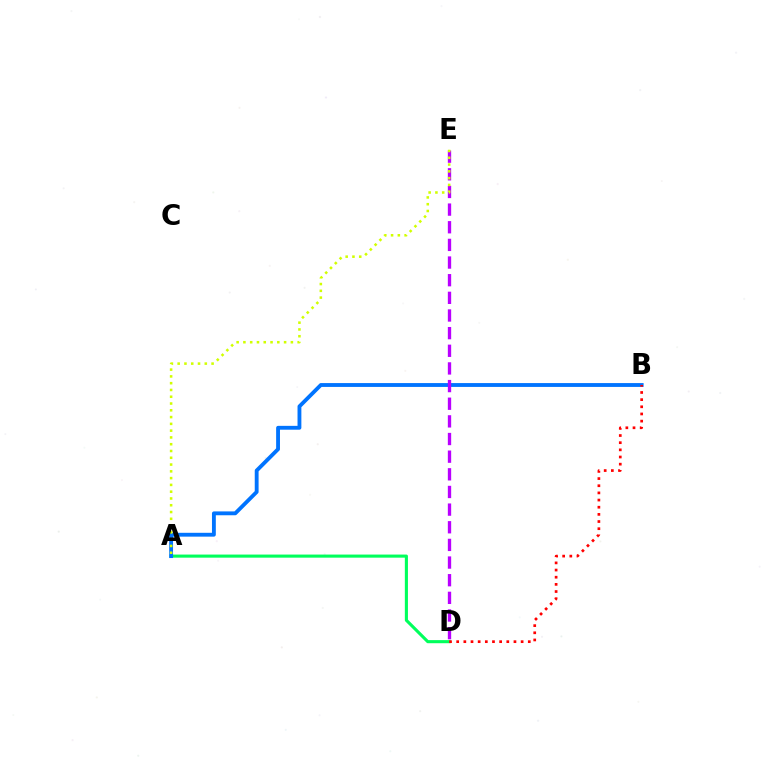{('A', 'D'): [{'color': '#00ff5c', 'line_style': 'solid', 'thickness': 2.23}], ('A', 'B'): [{'color': '#0074ff', 'line_style': 'solid', 'thickness': 2.77}], ('D', 'E'): [{'color': '#b900ff', 'line_style': 'dashed', 'thickness': 2.4}], ('A', 'E'): [{'color': '#d1ff00', 'line_style': 'dotted', 'thickness': 1.84}], ('B', 'D'): [{'color': '#ff0000', 'line_style': 'dotted', 'thickness': 1.95}]}